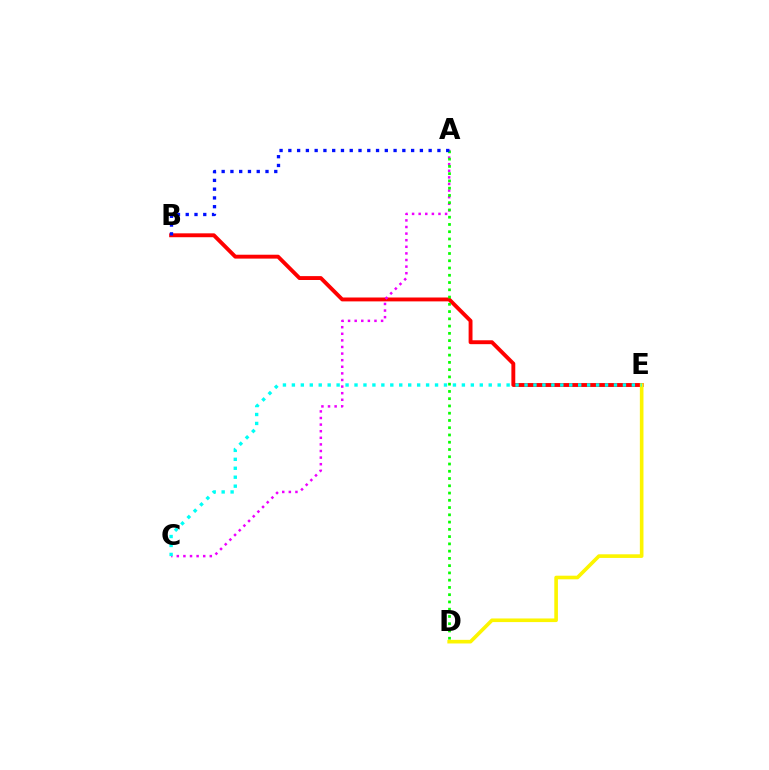{('B', 'E'): [{'color': '#ff0000', 'line_style': 'solid', 'thickness': 2.8}], ('A', 'C'): [{'color': '#ee00ff', 'line_style': 'dotted', 'thickness': 1.79}], ('A', 'D'): [{'color': '#08ff00', 'line_style': 'dotted', 'thickness': 1.97}], ('D', 'E'): [{'color': '#fcf500', 'line_style': 'solid', 'thickness': 2.61}], ('A', 'B'): [{'color': '#0010ff', 'line_style': 'dotted', 'thickness': 2.38}], ('C', 'E'): [{'color': '#00fff6', 'line_style': 'dotted', 'thickness': 2.43}]}